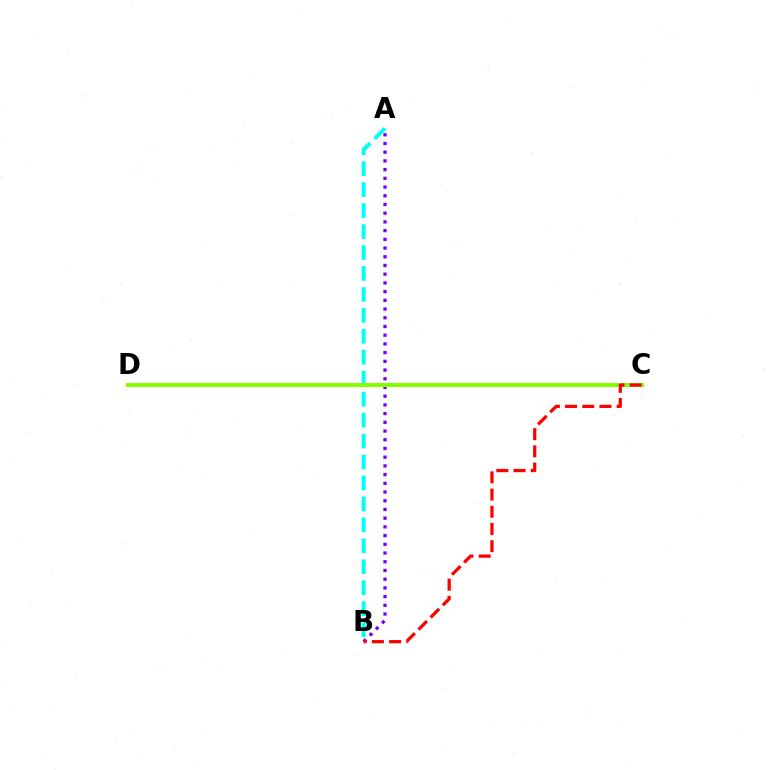{('A', 'B'): [{'color': '#7200ff', 'line_style': 'dotted', 'thickness': 2.37}, {'color': '#00fff6', 'line_style': 'dashed', 'thickness': 2.85}], ('C', 'D'): [{'color': '#84ff00', 'line_style': 'solid', 'thickness': 2.89}], ('B', 'C'): [{'color': '#ff0000', 'line_style': 'dashed', 'thickness': 2.34}]}